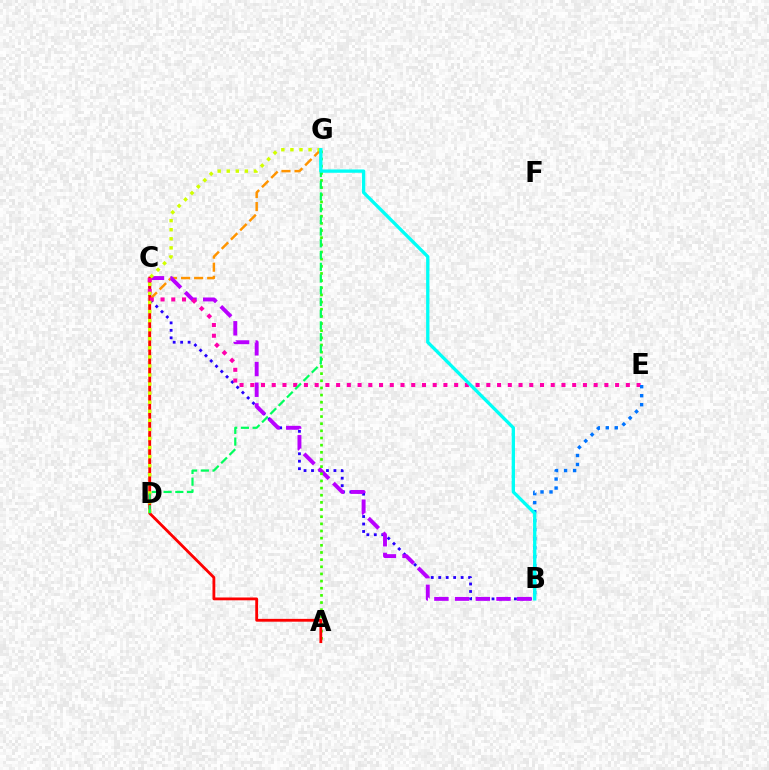{('B', 'C'): [{'color': '#2500ff', 'line_style': 'dotted', 'thickness': 2.03}, {'color': '#b900ff', 'line_style': 'dashed', 'thickness': 2.81}], ('D', 'G'): [{'color': '#ff9400', 'line_style': 'dashed', 'thickness': 1.77}, {'color': '#d1ff00', 'line_style': 'dotted', 'thickness': 2.46}, {'color': '#00ff5c', 'line_style': 'dashed', 'thickness': 1.59}], ('A', 'G'): [{'color': '#3dff00', 'line_style': 'dotted', 'thickness': 1.94}], ('A', 'C'): [{'color': '#ff0000', 'line_style': 'solid', 'thickness': 2.03}], ('C', 'E'): [{'color': '#ff00ac', 'line_style': 'dotted', 'thickness': 2.92}], ('B', 'E'): [{'color': '#0074ff', 'line_style': 'dotted', 'thickness': 2.44}], ('B', 'G'): [{'color': '#00fff6', 'line_style': 'solid', 'thickness': 2.38}]}